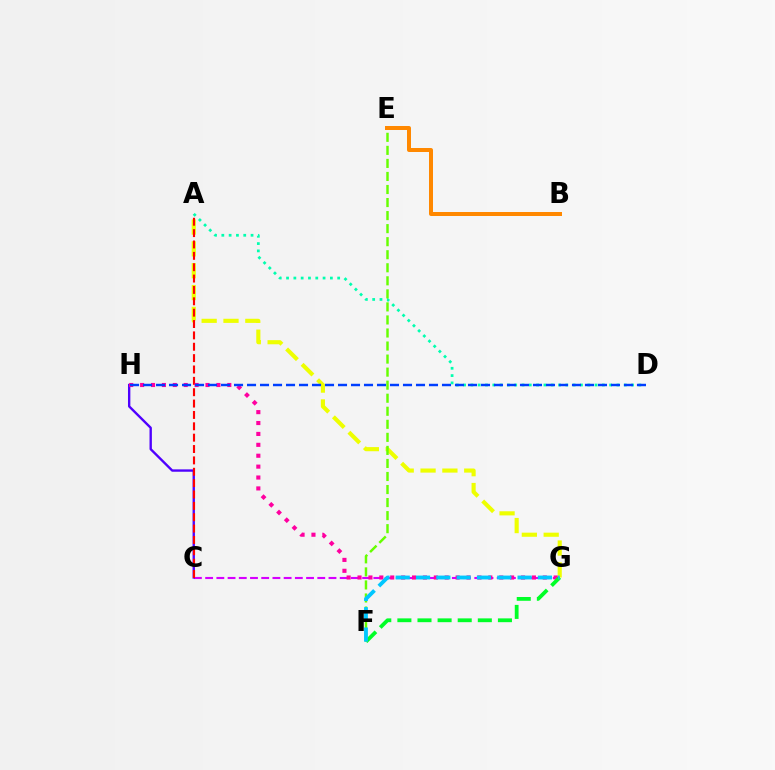{('C', 'G'): [{'color': '#d600ff', 'line_style': 'dashed', 'thickness': 1.52}], ('A', 'G'): [{'color': '#eeff00', 'line_style': 'dashed', 'thickness': 2.97}], ('C', 'H'): [{'color': '#4f00ff', 'line_style': 'solid', 'thickness': 1.7}], ('A', 'C'): [{'color': '#ff0000', 'line_style': 'dashed', 'thickness': 1.54}], ('G', 'H'): [{'color': '#ff00a0', 'line_style': 'dotted', 'thickness': 2.96}], ('A', 'D'): [{'color': '#00ffaf', 'line_style': 'dotted', 'thickness': 1.98}], ('F', 'G'): [{'color': '#00ff27', 'line_style': 'dashed', 'thickness': 2.73}, {'color': '#00c7ff', 'line_style': 'dashed', 'thickness': 2.76}], ('E', 'F'): [{'color': '#66ff00', 'line_style': 'dashed', 'thickness': 1.77}], ('B', 'E'): [{'color': '#ff8800', 'line_style': 'solid', 'thickness': 2.88}], ('D', 'H'): [{'color': '#003fff', 'line_style': 'dashed', 'thickness': 1.77}]}